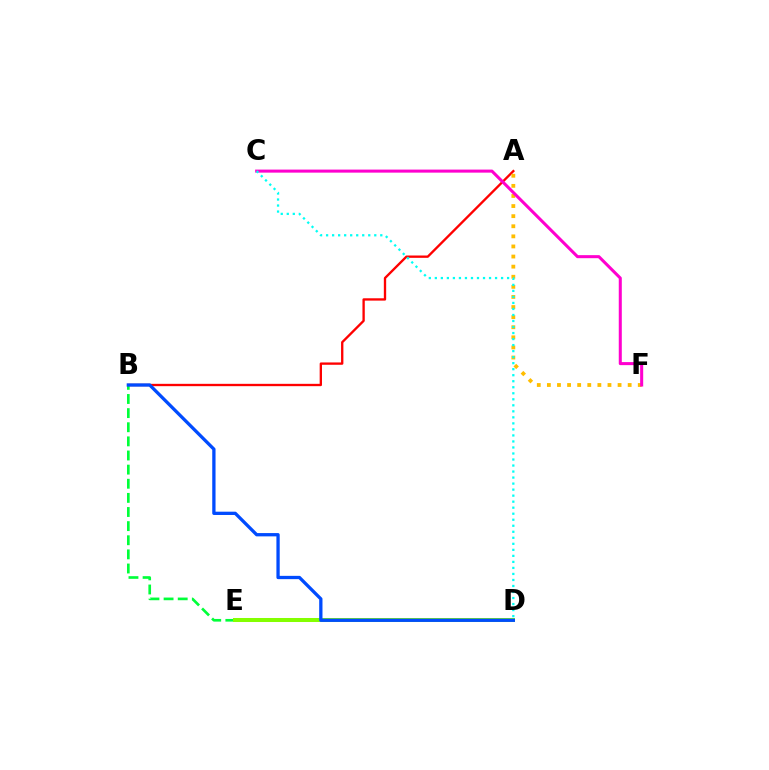{('A', 'B'): [{'color': '#ff0000', 'line_style': 'solid', 'thickness': 1.68}], ('A', 'F'): [{'color': '#ffbd00', 'line_style': 'dotted', 'thickness': 2.74}], ('C', 'F'): [{'color': '#ff00cf', 'line_style': 'solid', 'thickness': 2.19}], ('B', 'E'): [{'color': '#00ff39', 'line_style': 'dashed', 'thickness': 1.92}], ('D', 'E'): [{'color': '#7200ff', 'line_style': 'dotted', 'thickness': 1.73}, {'color': '#84ff00', 'line_style': 'solid', 'thickness': 2.89}], ('C', 'D'): [{'color': '#00fff6', 'line_style': 'dotted', 'thickness': 1.64}], ('B', 'D'): [{'color': '#004bff', 'line_style': 'solid', 'thickness': 2.37}]}